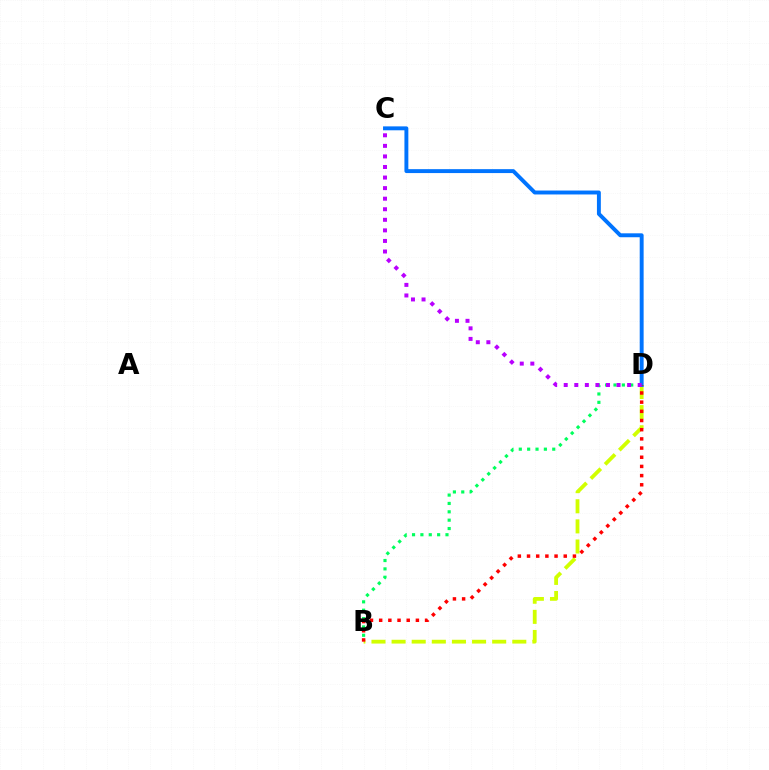{('B', 'D'): [{'color': '#d1ff00', 'line_style': 'dashed', 'thickness': 2.73}, {'color': '#00ff5c', 'line_style': 'dotted', 'thickness': 2.27}, {'color': '#ff0000', 'line_style': 'dotted', 'thickness': 2.49}], ('C', 'D'): [{'color': '#0074ff', 'line_style': 'solid', 'thickness': 2.82}, {'color': '#b900ff', 'line_style': 'dotted', 'thickness': 2.87}]}